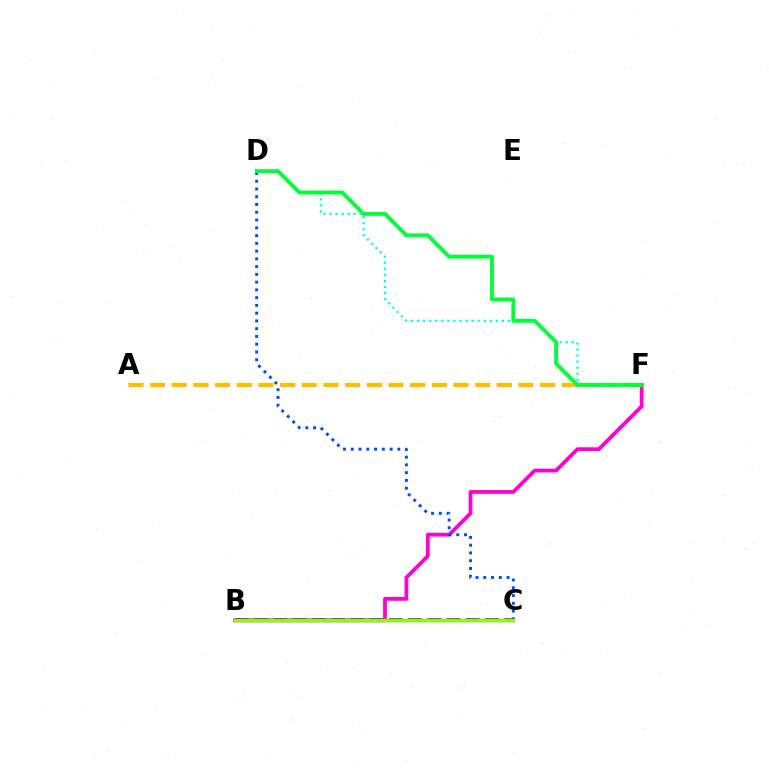{('B', 'F'): [{'color': '#ff00cf', 'line_style': 'solid', 'thickness': 2.71}], ('B', 'C'): [{'color': '#7200ff', 'line_style': 'dashed', 'thickness': 2.62}, {'color': '#ff0000', 'line_style': 'solid', 'thickness': 2.35}, {'color': '#84ff00', 'line_style': 'solid', 'thickness': 2.4}], ('C', 'D'): [{'color': '#004bff', 'line_style': 'dotted', 'thickness': 2.11}], ('D', 'F'): [{'color': '#00fff6', 'line_style': 'dotted', 'thickness': 1.65}, {'color': '#00ff39', 'line_style': 'solid', 'thickness': 2.77}], ('A', 'F'): [{'color': '#ffbd00', 'line_style': 'dashed', 'thickness': 2.94}]}